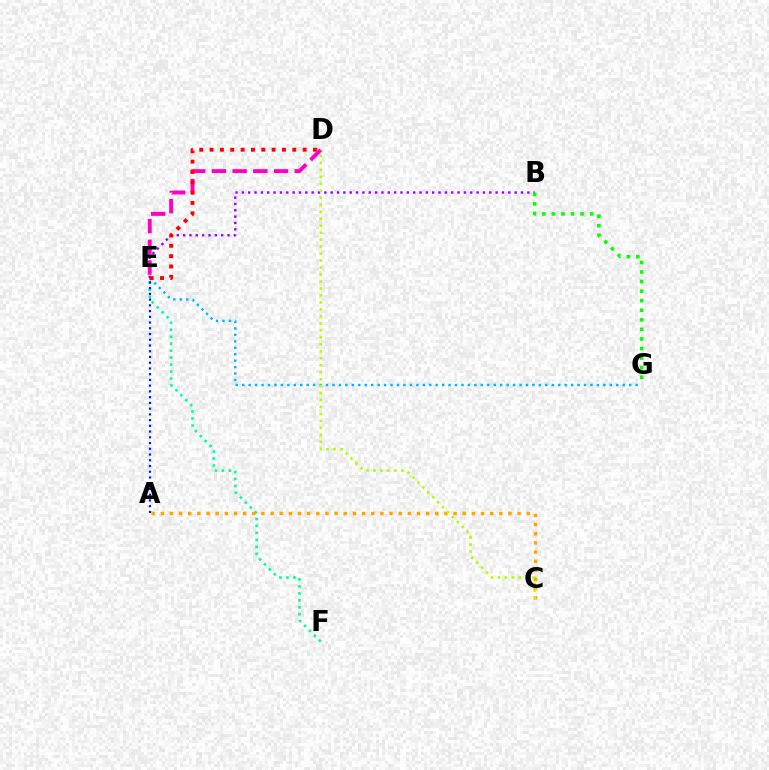{('B', 'E'): [{'color': '#9b00ff', 'line_style': 'dotted', 'thickness': 1.72}], ('E', 'G'): [{'color': '#00b5ff', 'line_style': 'dotted', 'thickness': 1.75}], ('D', 'E'): [{'color': '#ff00bd', 'line_style': 'dashed', 'thickness': 2.81}, {'color': '#ff0000', 'line_style': 'dotted', 'thickness': 2.81}], ('E', 'F'): [{'color': '#00ff9d', 'line_style': 'dotted', 'thickness': 1.9}], ('A', 'C'): [{'color': '#ffa500', 'line_style': 'dotted', 'thickness': 2.49}], ('B', 'G'): [{'color': '#08ff00', 'line_style': 'dotted', 'thickness': 2.6}], ('C', 'D'): [{'color': '#b3ff00', 'line_style': 'dotted', 'thickness': 1.9}], ('A', 'E'): [{'color': '#0010ff', 'line_style': 'dotted', 'thickness': 1.56}]}